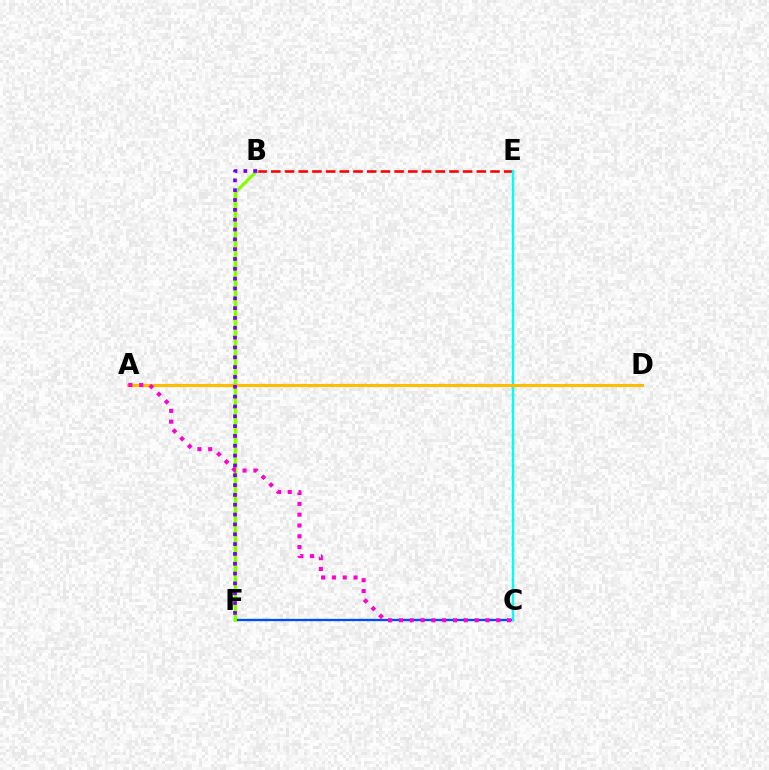{('C', 'F'): [{'color': '#004bff', 'line_style': 'solid', 'thickness': 1.66}], ('B', 'E'): [{'color': '#ff0000', 'line_style': 'dashed', 'thickness': 1.86}], ('C', 'E'): [{'color': '#00ff39', 'line_style': 'dotted', 'thickness': 1.63}, {'color': '#00fff6', 'line_style': 'solid', 'thickness': 1.69}], ('B', 'F'): [{'color': '#84ff00', 'line_style': 'solid', 'thickness': 2.3}, {'color': '#7200ff', 'line_style': 'dotted', 'thickness': 2.67}], ('A', 'D'): [{'color': '#ffbd00', 'line_style': 'solid', 'thickness': 2.25}], ('A', 'C'): [{'color': '#ff00cf', 'line_style': 'dotted', 'thickness': 2.94}]}